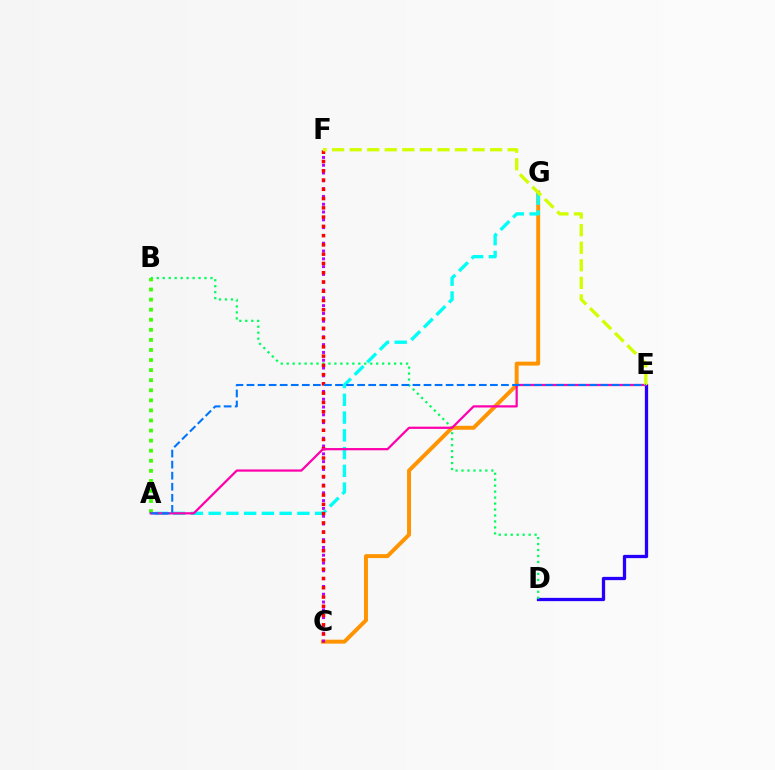{('D', 'E'): [{'color': '#2500ff', 'line_style': 'solid', 'thickness': 2.36}], ('C', 'G'): [{'color': '#ff9400', 'line_style': 'solid', 'thickness': 2.84}], ('B', 'D'): [{'color': '#00ff5c', 'line_style': 'dotted', 'thickness': 1.62}], ('C', 'F'): [{'color': '#b900ff', 'line_style': 'dotted', 'thickness': 2.12}, {'color': '#ff0000', 'line_style': 'dotted', 'thickness': 2.52}], ('A', 'B'): [{'color': '#3dff00', 'line_style': 'dotted', 'thickness': 2.74}], ('A', 'G'): [{'color': '#00fff6', 'line_style': 'dashed', 'thickness': 2.41}], ('A', 'E'): [{'color': '#ff00ac', 'line_style': 'solid', 'thickness': 1.61}, {'color': '#0074ff', 'line_style': 'dashed', 'thickness': 1.5}], ('E', 'F'): [{'color': '#d1ff00', 'line_style': 'dashed', 'thickness': 2.39}]}